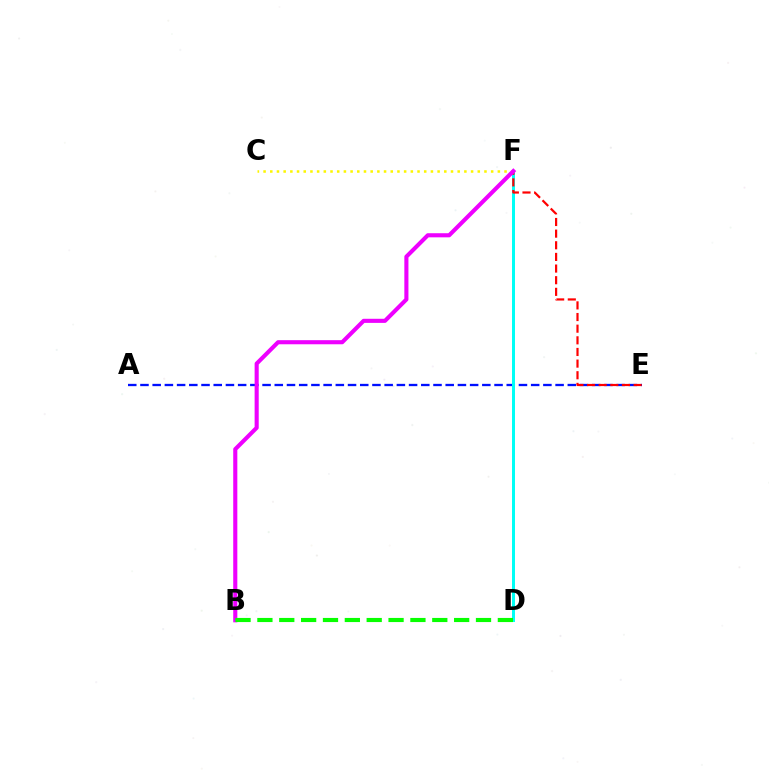{('C', 'F'): [{'color': '#fcf500', 'line_style': 'dotted', 'thickness': 1.82}], ('A', 'E'): [{'color': '#0010ff', 'line_style': 'dashed', 'thickness': 1.66}], ('D', 'F'): [{'color': '#00fff6', 'line_style': 'solid', 'thickness': 2.15}], ('E', 'F'): [{'color': '#ff0000', 'line_style': 'dashed', 'thickness': 1.58}], ('B', 'F'): [{'color': '#ee00ff', 'line_style': 'solid', 'thickness': 2.95}], ('B', 'D'): [{'color': '#08ff00', 'line_style': 'dashed', 'thickness': 2.97}]}